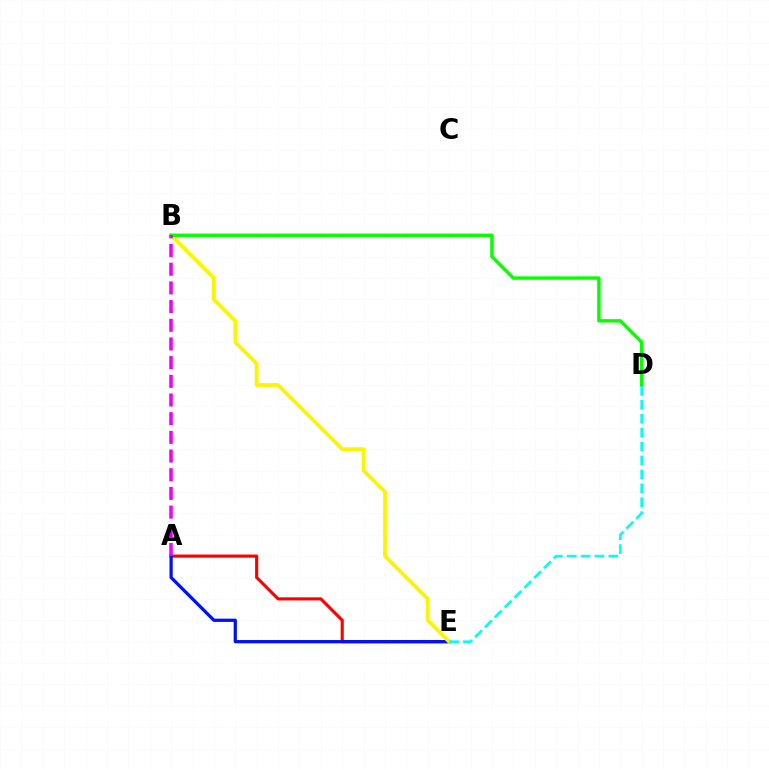{('A', 'E'): [{'color': '#ff0000', 'line_style': 'solid', 'thickness': 2.25}, {'color': '#0010ff', 'line_style': 'solid', 'thickness': 2.34}], ('B', 'E'): [{'color': '#fcf500', 'line_style': 'solid', 'thickness': 2.74}], ('B', 'D'): [{'color': '#08ff00', 'line_style': 'solid', 'thickness': 2.46}], ('D', 'E'): [{'color': '#00fff6', 'line_style': 'dashed', 'thickness': 1.89}], ('A', 'B'): [{'color': '#ee00ff', 'line_style': 'dashed', 'thickness': 2.54}]}